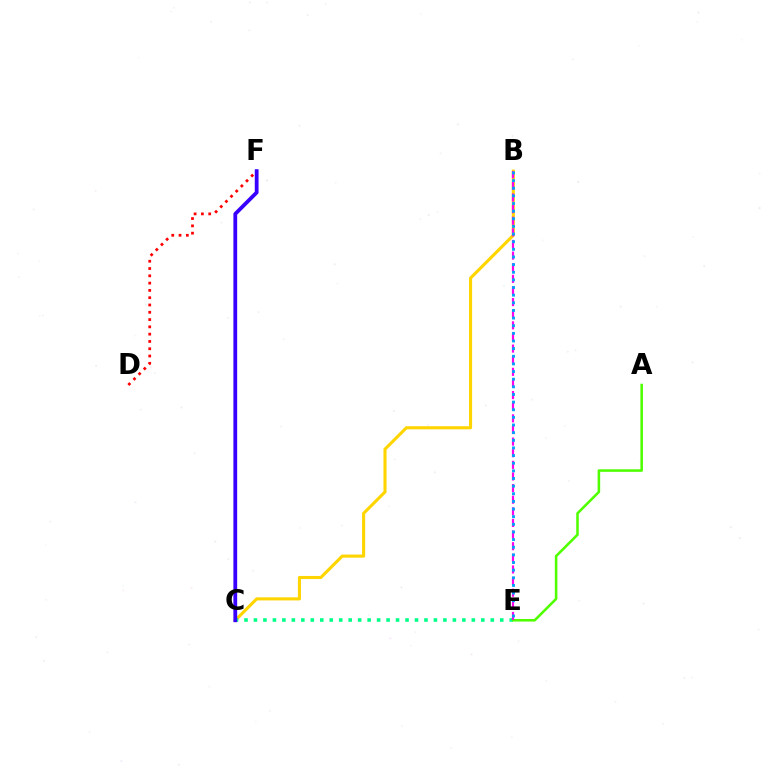{('B', 'C'): [{'color': '#ffd500', 'line_style': 'solid', 'thickness': 2.22}], ('C', 'E'): [{'color': '#00ff86', 'line_style': 'dotted', 'thickness': 2.57}], ('A', 'E'): [{'color': '#4fff00', 'line_style': 'solid', 'thickness': 1.84}], ('B', 'E'): [{'color': '#ff00ed', 'line_style': 'dashed', 'thickness': 1.58}, {'color': '#009eff', 'line_style': 'dotted', 'thickness': 2.08}], ('D', 'F'): [{'color': '#ff0000', 'line_style': 'dotted', 'thickness': 1.98}], ('C', 'F'): [{'color': '#3700ff', 'line_style': 'solid', 'thickness': 2.72}]}